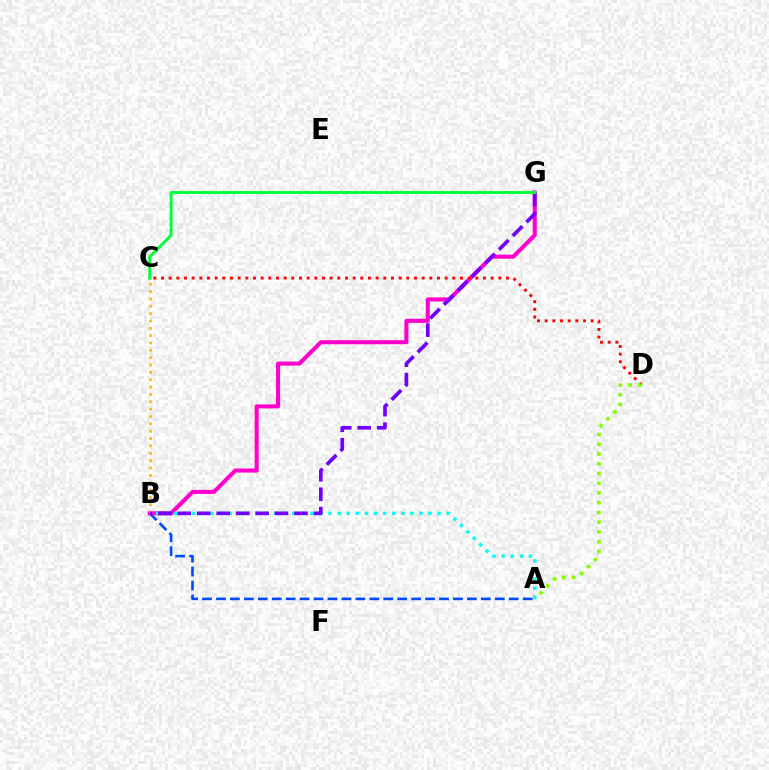{('A', 'B'): [{'color': '#004bff', 'line_style': 'dashed', 'thickness': 1.89}, {'color': '#00fff6', 'line_style': 'dotted', 'thickness': 2.47}], ('B', 'G'): [{'color': '#ff00cf', 'line_style': 'solid', 'thickness': 2.93}, {'color': '#7200ff', 'line_style': 'dashed', 'thickness': 2.64}], ('C', 'D'): [{'color': '#ff0000', 'line_style': 'dotted', 'thickness': 2.08}], ('A', 'D'): [{'color': '#84ff00', 'line_style': 'dotted', 'thickness': 2.65}], ('B', 'C'): [{'color': '#ffbd00', 'line_style': 'dotted', 'thickness': 2.0}], ('C', 'G'): [{'color': '#00ff39', 'line_style': 'solid', 'thickness': 2.1}]}